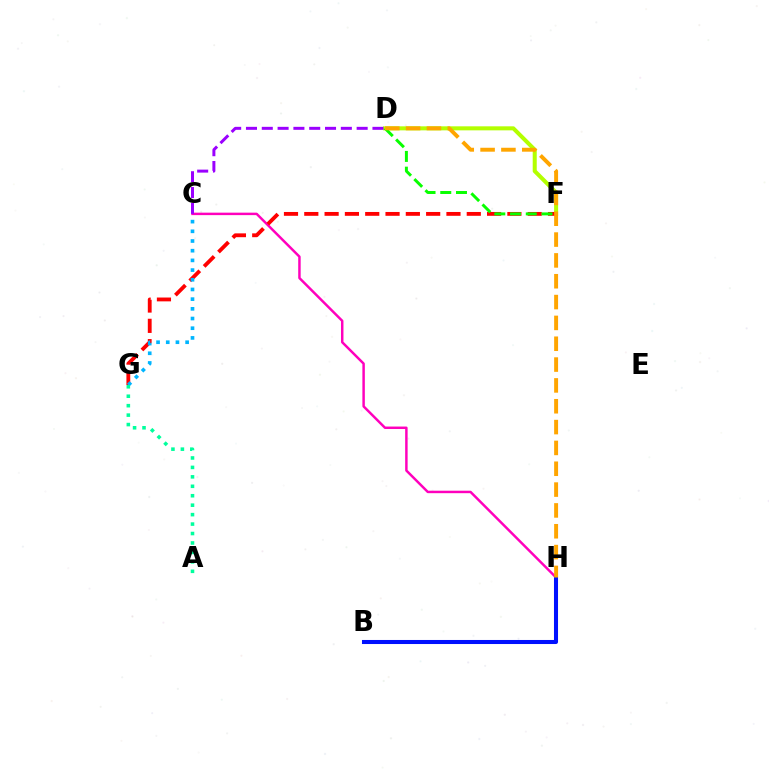{('C', 'H'): [{'color': '#ff00bd', 'line_style': 'solid', 'thickness': 1.78}], ('D', 'F'): [{'color': '#b3ff00', 'line_style': 'solid', 'thickness': 2.9}, {'color': '#08ff00', 'line_style': 'dashed', 'thickness': 2.14}], ('C', 'D'): [{'color': '#9b00ff', 'line_style': 'dashed', 'thickness': 2.15}], ('F', 'G'): [{'color': '#ff0000', 'line_style': 'dashed', 'thickness': 2.76}], ('C', 'G'): [{'color': '#00b5ff', 'line_style': 'dotted', 'thickness': 2.63}], ('B', 'H'): [{'color': '#0010ff', 'line_style': 'solid', 'thickness': 2.92}], ('D', 'H'): [{'color': '#ffa500', 'line_style': 'dashed', 'thickness': 2.83}], ('A', 'G'): [{'color': '#00ff9d', 'line_style': 'dotted', 'thickness': 2.57}]}